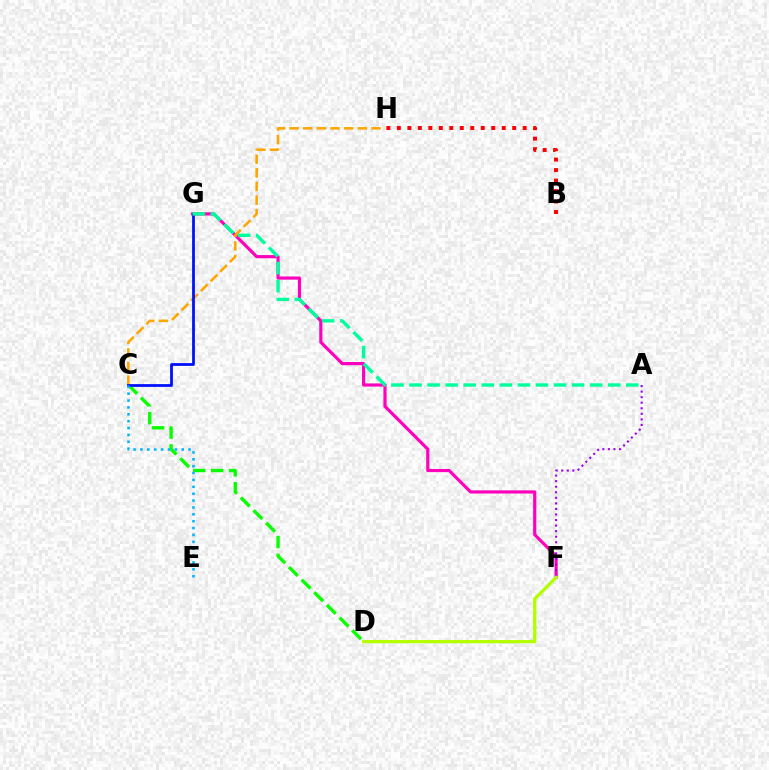{('F', 'G'): [{'color': '#ff00bd', 'line_style': 'solid', 'thickness': 2.28}], ('A', 'F'): [{'color': '#9b00ff', 'line_style': 'dotted', 'thickness': 1.51}], ('C', 'D'): [{'color': '#08ff00', 'line_style': 'dashed', 'thickness': 2.43}], ('C', 'H'): [{'color': '#ffa500', 'line_style': 'dashed', 'thickness': 1.85}], ('C', 'G'): [{'color': '#0010ff', 'line_style': 'solid', 'thickness': 1.99}], ('B', 'H'): [{'color': '#ff0000', 'line_style': 'dotted', 'thickness': 2.85}], ('C', 'E'): [{'color': '#00b5ff', 'line_style': 'dotted', 'thickness': 1.87}], ('D', 'F'): [{'color': '#b3ff00', 'line_style': 'solid', 'thickness': 2.36}], ('A', 'G'): [{'color': '#00ff9d', 'line_style': 'dashed', 'thickness': 2.45}]}